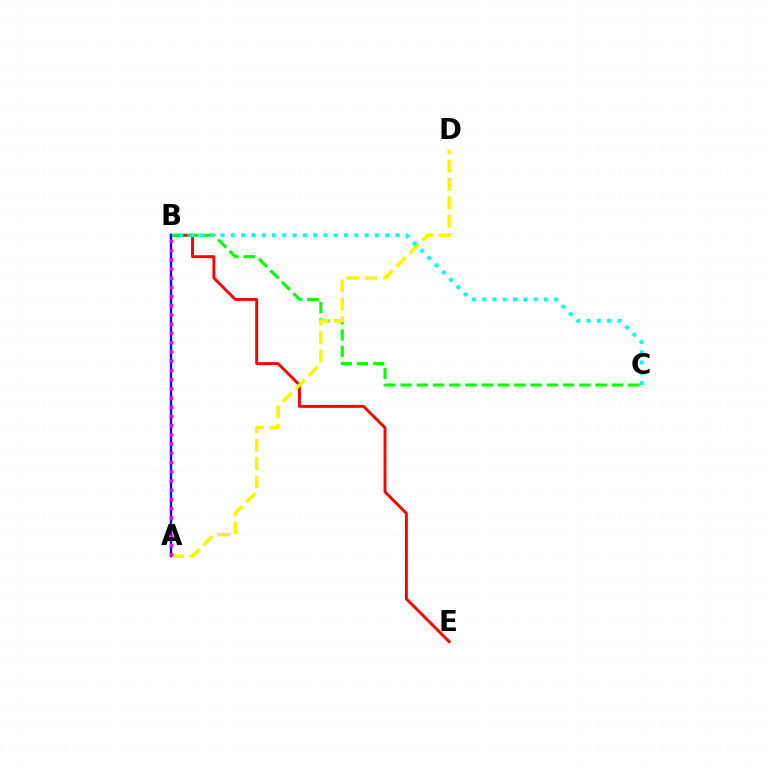{('B', 'E'): [{'color': '#ff0000', 'line_style': 'solid', 'thickness': 2.09}], ('B', 'C'): [{'color': '#08ff00', 'line_style': 'dashed', 'thickness': 2.21}, {'color': '#00fff6', 'line_style': 'dotted', 'thickness': 2.8}], ('A', 'D'): [{'color': '#fcf500', 'line_style': 'dashed', 'thickness': 2.49}], ('A', 'B'): [{'color': '#0010ff', 'line_style': 'solid', 'thickness': 1.71}, {'color': '#ee00ff', 'line_style': 'dotted', 'thickness': 2.5}]}